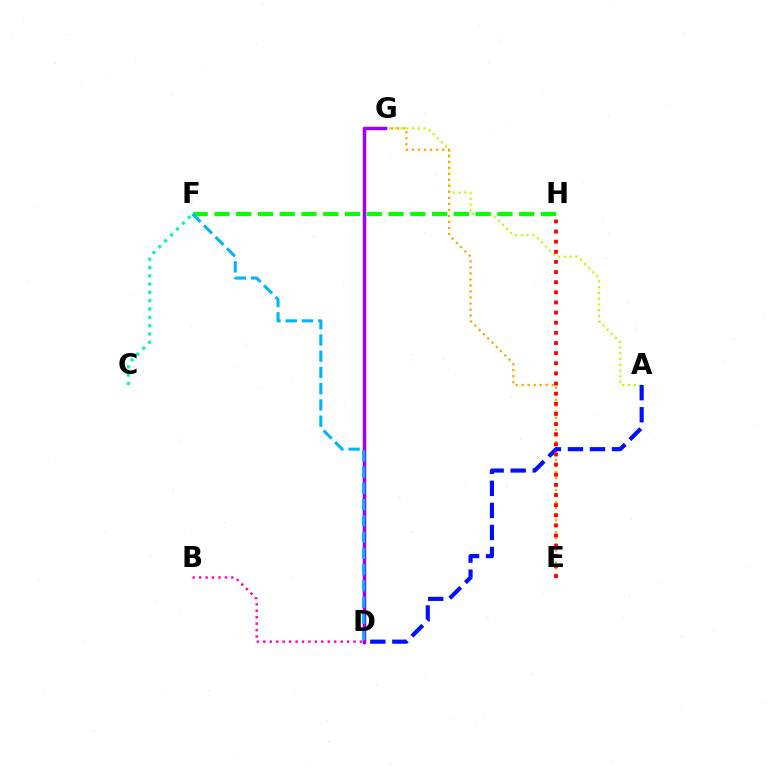{('A', 'G'): [{'color': '#b3ff00', 'line_style': 'dotted', 'thickness': 1.57}], ('E', 'G'): [{'color': '#ffa500', 'line_style': 'dotted', 'thickness': 1.64}], ('A', 'D'): [{'color': '#0010ff', 'line_style': 'dashed', 'thickness': 2.99}], ('D', 'G'): [{'color': '#9b00ff', 'line_style': 'solid', 'thickness': 2.52}], ('F', 'H'): [{'color': '#08ff00', 'line_style': 'dashed', 'thickness': 2.96}], ('C', 'F'): [{'color': '#00ff9d', 'line_style': 'dotted', 'thickness': 2.26}], ('D', 'F'): [{'color': '#00b5ff', 'line_style': 'dashed', 'thickness': 2.21}], ('E', 'H'): [{'color': '#ff0000', 'line_style': 'dotted', 'thickness': 2.75}], ('B', 'D'): [{'color': '#ff00bd', 'line_style': 'dotted', 'thickness': 1.75}]}